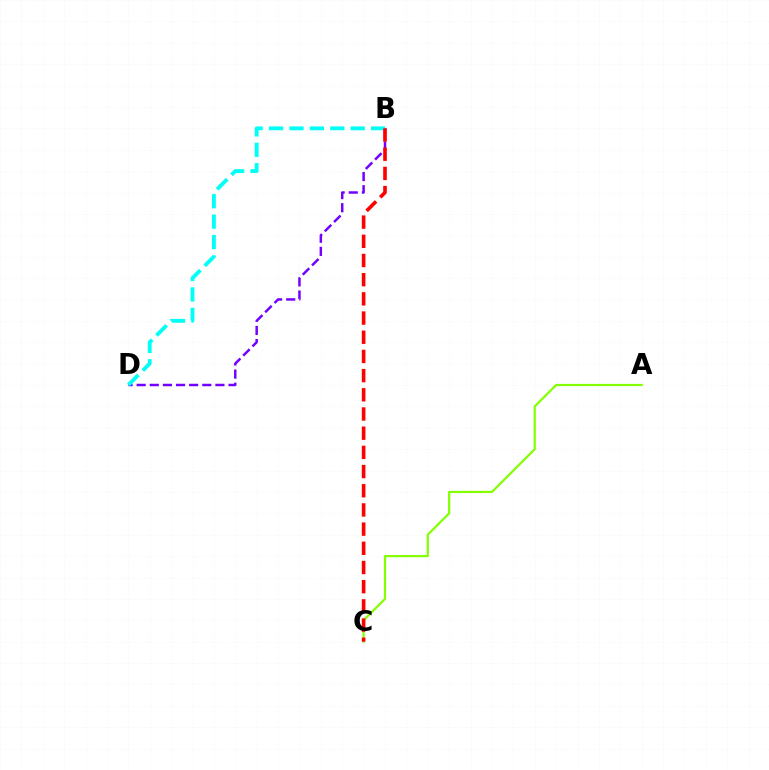{('B', 'D'): [{'color': '#7200ff', 'line_style': 'dashed', 'thickness': 1.78}, {'color': '#00fff6', 'line_style': 'dashed', 'thickness': 2.77}], ('A', 'C'): [{'color': '#84ff00', 'line_style': 'solid', 'thickness': 1.59}], ('B', 'C'): [{'color': '#ff0000', 'line_style': 'dashed', 'thickness': 2.61}]}